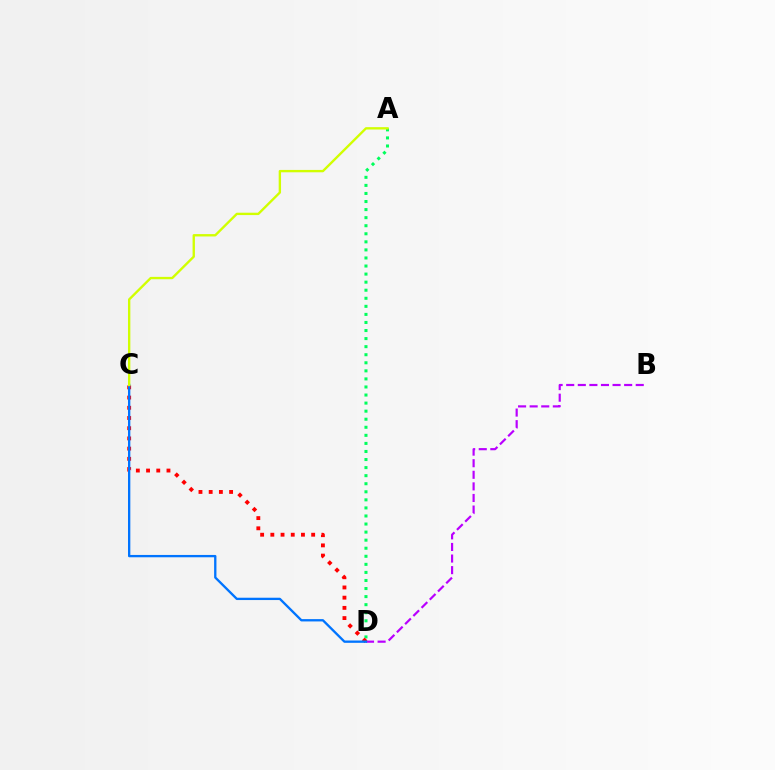{('B', 'D'): [{'color': '#b900ff', 'line_style': 'dashed', 'thickness': 1.57}], ('A', 'D'): [{'color': '#00ff5c', 'line_style': 'dotted', 'thickness': 2.19}], ('C', 'D'): [{'color': '#ff0000', 'line_style': 'dotted', 'thickness': 2.77}, {'color': '#0074ff', 'line_style': 'solid', 'thickness': 1.67}], ('A', 'C'): [{'color': '#d1ff00', 'line_style': 'solid', 'thickness': 1.7}]}